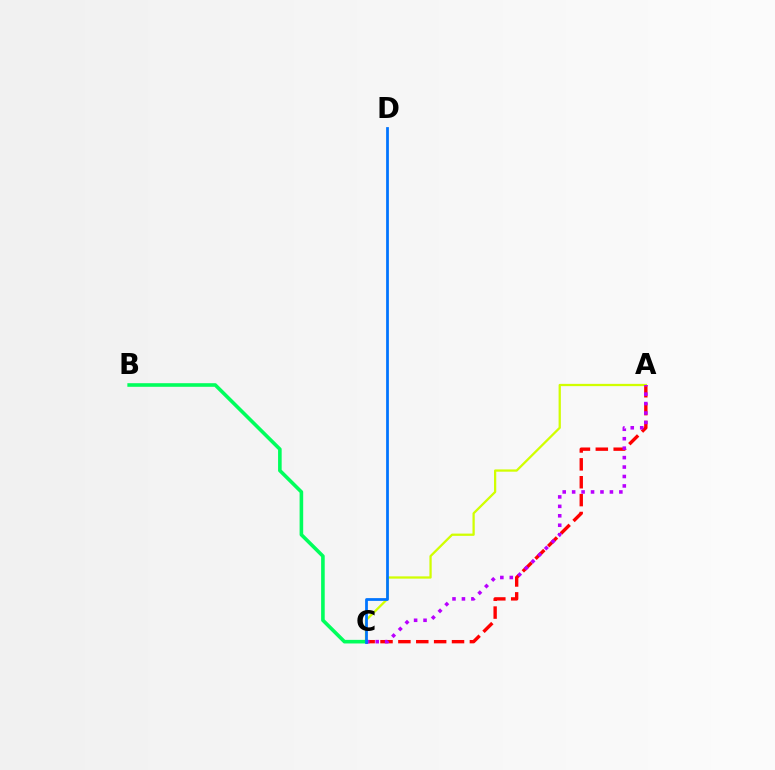{('A', 'C'): [{'color': '#ff0000', 'line_style': 'dashed', 'thickness': 2.43}, {'color': '#d1ff00', 'line_style': 'solid', 'thickness': 1.63}, {'color': '#b900ff', 'line_style': 'dotted', 'thickness': 2.57}], ('B', 'C'): [{'color': '#00ff5c', 'line_style': 'solid', 'thickness': 2.59}], ('C', 'D'): [{'color': '#0074ff', 'line_style': 'solid', 'thickness': 1.99}]}